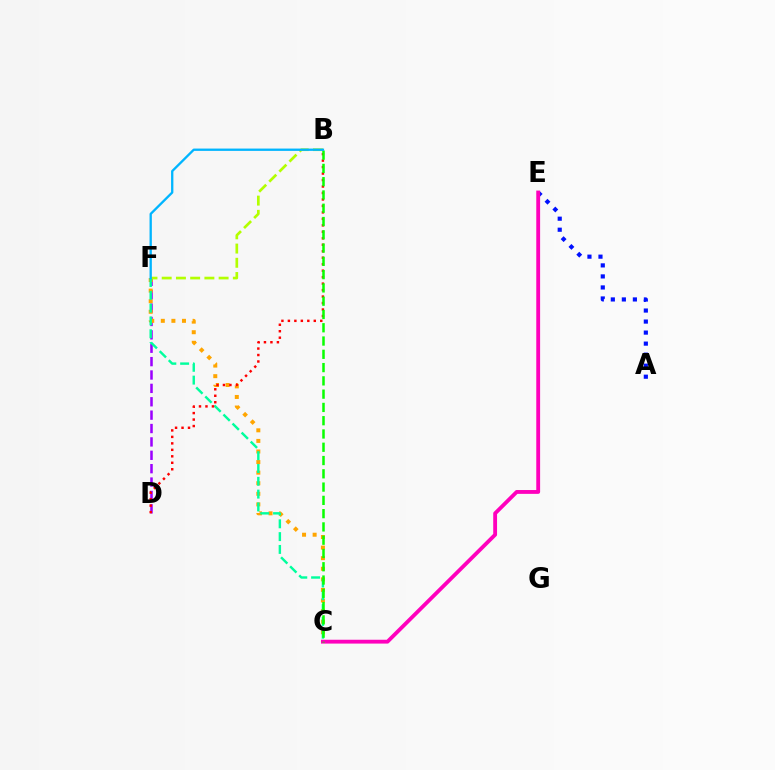{('D', 'F'): [{'color': '#9b00ff', 'line_style': 'dashed', 'thickness': 1.82}], ('C', 'F'): [{'color': '#ffa500', 'line_style': 'dotted', 'thickness': 2.87}, {'color': '#00ff9d', 'line_style': 'dashed', 'thickness': 1.74}], ('B', 'F'): [{'color': '#b3ff00', 'line_style': 'dashed', 'thickness': 1.93}, {'color': '#00b5ff', 'line_style': 'solid', 'thickness': 1.67}], ('A', 'E'): [{'color': '#0010ff', 'line_style': 'dotted', 'thickness': 3.0}], ('B', 'D'): [{'color': '#ff0000', 'line_style': 'dotted', 'thickness': 1.76}], ('C', 'E'): [{'color': '#ff00bd', 'line_style': 'solid', 'thickness': 2.76}], ('B', 'C'): [{'color': '#08ff00', 'line_style': 'dashed', 'thickness': 1.8}]}